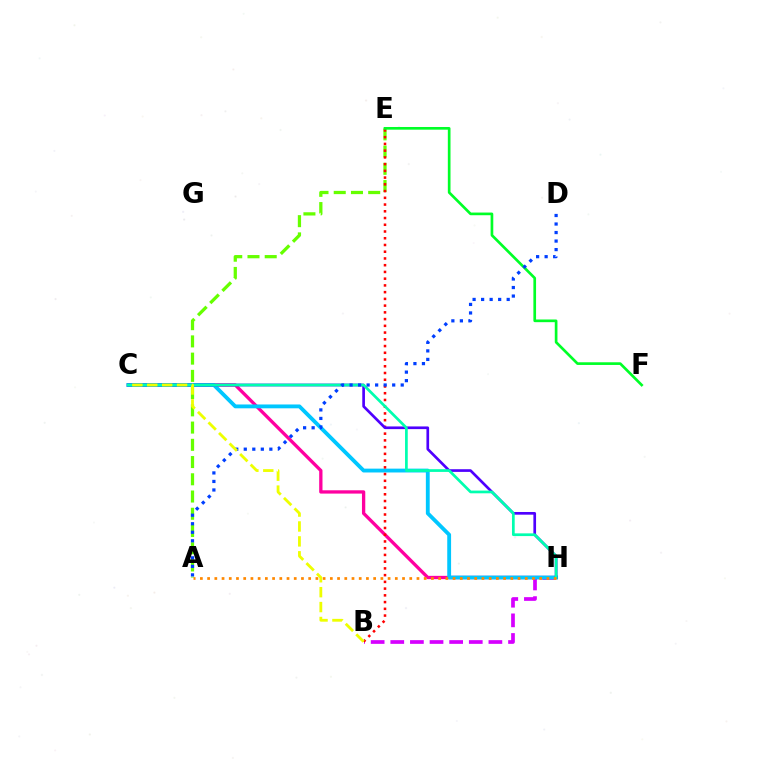{('B', 'H'): [{'color': '#d600ff', 'line_style': 'dashed', 'thickness': 2.67}], ('C', 'H'): [{'color': '#ff00a0', 'line_style': 'solid', 'thickness': 2.38}, {'color': '#00c7ff', 'line_style': 'solid', 'thickness': 2.76}, {'color': '#4f00ff', 'line_style': 'solid', 'thickness': 1.93}, {'color': '#00ffaf', 'line_style': 'solid', 'thickness': 1.96}], ('A', 'E'): [{'color': '#66ff00', 'line_style': 'dashed', 'thickness': 2.34}], ('B', 'E'): [{'color': '#ff0000', 'line_style': 'dotted', 'thickness': 1.83}], ('E', 'F'): [{'color': '#00ff27', 'line_style': 'solid', 'thickness': 1.93}], ('A', 'D'): [{'color': '#003fff', 'line_style': 'dotted', 'thickness': 2.32}], ('A', 'H'): [{'color': '#ff8800', 'line_style': 'dotted', 'thickness': 1.96}], ('B', 'C'): [{'color': '#eeff00', 'line_style': 'dashed', 'thickness': 2.03}]}